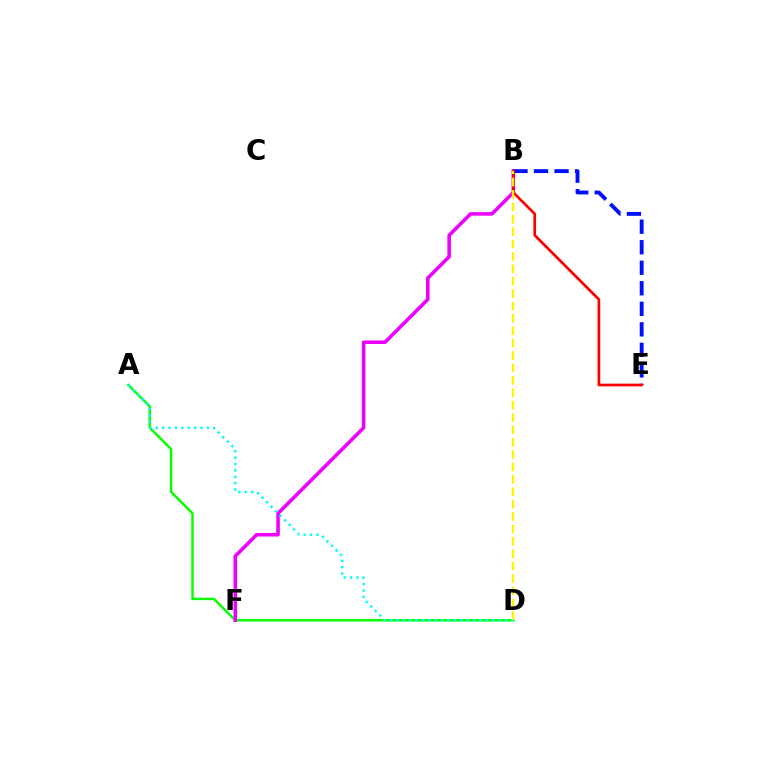{('A', 'D'): [{'color': '#08ff00', 'line_style': 'solid', 'thickness': 1.77}, {'color': '#00fff6', 'line_style': 'dotted', 'thickness': 1.74}], ('B', 'F'): [{'color': '#ee00ff', 'line_style': 'solid', 'thickness': 2.55}], ('B', 'E'): [{'color': '#0010ff', 'line_style': 'dashed', 'thickness': 2.79}, {'color': '#ff0000', 'line_style': 'solid', 'thickness': 1.94}], ('B', 'D'): [{'color': '#fcf500', 'line_style': 'dashed', 'thickness': 1.68}]}